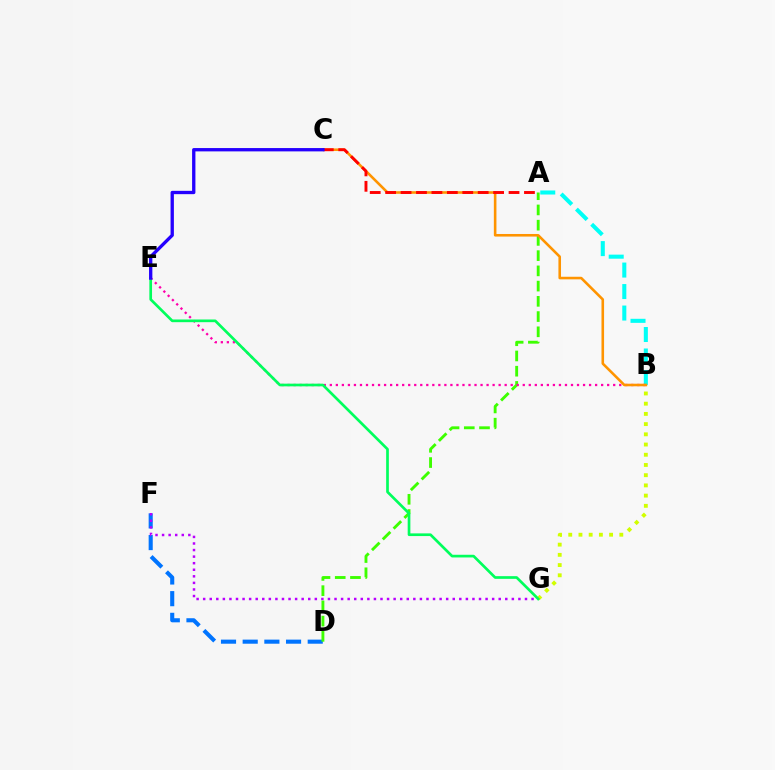{('A', 'B'): [{'color': '#00fff6', 'line_style': 'dashed', 'thickness': 2.92}], ('D', 'F'): [{'color': '#0074ff', 'line_style': 'dashed', 'thickness': 2.95}], ('F', 'G'): [{'color': '#b900ff', 'line_style': 'dotted', 'thickness': 1.78}], ('A', 'D'): [{'color': '#3dff00', 'line_style': 'dashed', 'thickness': 2.07}], ('B', 'E'): [{'color': '#ff00ac', 'line_style': 'dotted', 'thickness': 1.64}], ('B', 'G'): [{'color': '#d1ff00', 'line_style': 'dotted', 'thickness': 2.78}], ('B', 'C'): [{'color': '#ff9400', 'line_style': 'solid', 'thickness': 1.86}], ('E', 'G'): [{'color': '#00ff5c', 'line_style': 'solid', 'thickness': 1.93}], ('A', 'C'): [{'color': '#ff0000', 'line_style': 'dashed', 'thickness': 2.1}], ('C', 'E'): [{'color': '#2500ff', 'line_style': 'solid', 'thickness': 2.39}]}